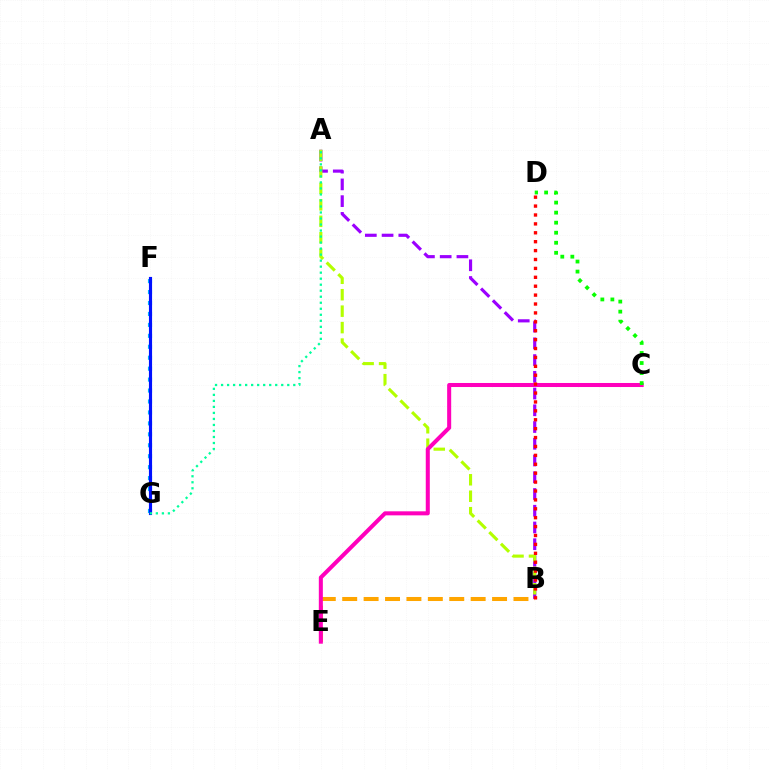{('A', 'B'): [{'color': '#9b00ff', 'line_style': 'dashed', 'thickness': 2.27}, {'color': '#b3ff00', 'line_style': 'dashed', 'thickness': 2.24}], ('B', 'E'): [{'color': '#ffa500', 'line_style': 'dashed', 'thickness': 2.91}], ('C', 'E'): [{'color': '#ff00bd', 'line_style': 'solid', 'thickness': 2.91}], ('B', 'D'): [{'color': '#ff0000', 'line_style': 'dotted', 'thickness': 2.42}], ('F', 'G'): [{'color': '#00b5ff', 'line_style': 'dotted', 'thickness': 2.97}, {'color': '#0010ff', 'line_style': 'solid', 'thickness': 2.26}], ('C', 'D'): [{'color': '#08ff00', 'line_style': 'dotted', 'thickness': 2.73}], ('A', 'G'): [{'color': '#00ff9d', 'line_style': 'dotted', 'thickness': 1.63}]}